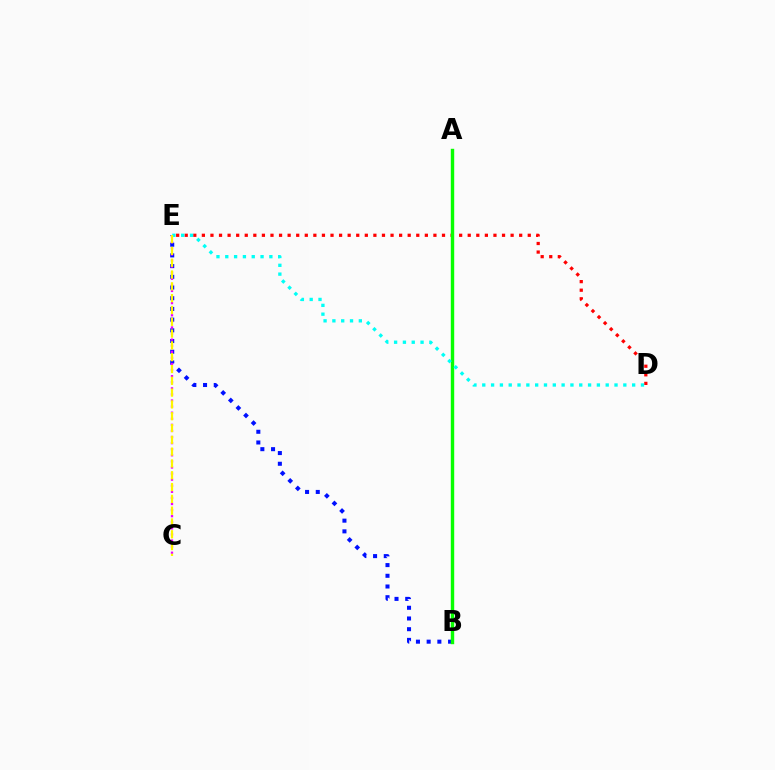{('B', 'E'): [{'color': '#0010ff', 'line_style': 'dotted', 'thickness': 2.91}], ('D', 'E'): [{'color': '#ff0000', 'line_style': 'dotted', 'thickness': 2.33}, {'color': '#00fff6', 'line_style': 'dotted', 'thickness': 2.4}], ('C', 'E'): [{'color': '#ee00ff', 'line_style': 'dotted', 'thickness': 1.65}, {'color': '#fcf500', 'line_style': 'dashed', 'thickness': 1.6}], ('A', 'B'): [{'color': '#08ff00', 'line_style': 'solid', 'thickness': 2.45}]}